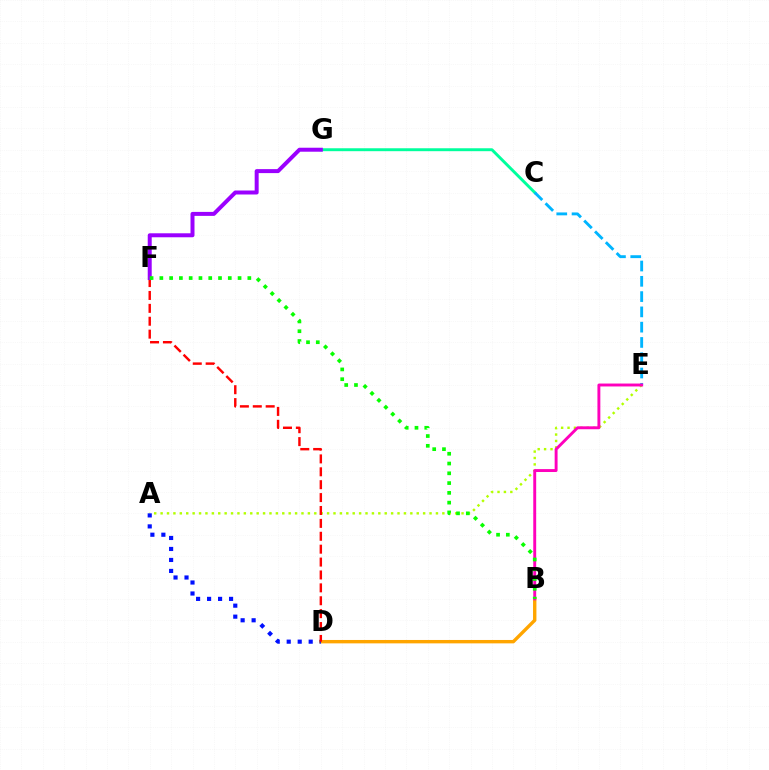{('A', 'E'): [{'color': '#b3ff00', 'line_style': 'dotted', 'thickness': 1.74}], ('B', 'D'): [{'color': '#ffa500', 'line_style': 'solid', 'thickness': 2.44}], ('A', 'D'): [{'color': '#0010ff', 'line_style': 'dotted', 'thickness': 2.99}], ('D', 'F'): [{'color': '#ff0000', 'line_style': 'dashed', 'thickness': 1.75}], ('C', 'G'): [{'color': '#00ff9d', 'line_style': 'solid', 'thickness': 2.11}], ('C', 'E'): [{'color': '#00b5ff', 'line_style': 'dashed', 'thickness': 2.08}], ('B', 'E'): [{'color': '#ff00bd', 'line_style': 'solid', 'thickness': 2.1}], ('F', 'G'): [{'color': '#9b00ff', 'line_style': 'solid', 'thickness': 2.87}], ('B', 'F'): [{'color': '#08ff00', 'line_style': 'dotted', 'thickness': 2.66}]}